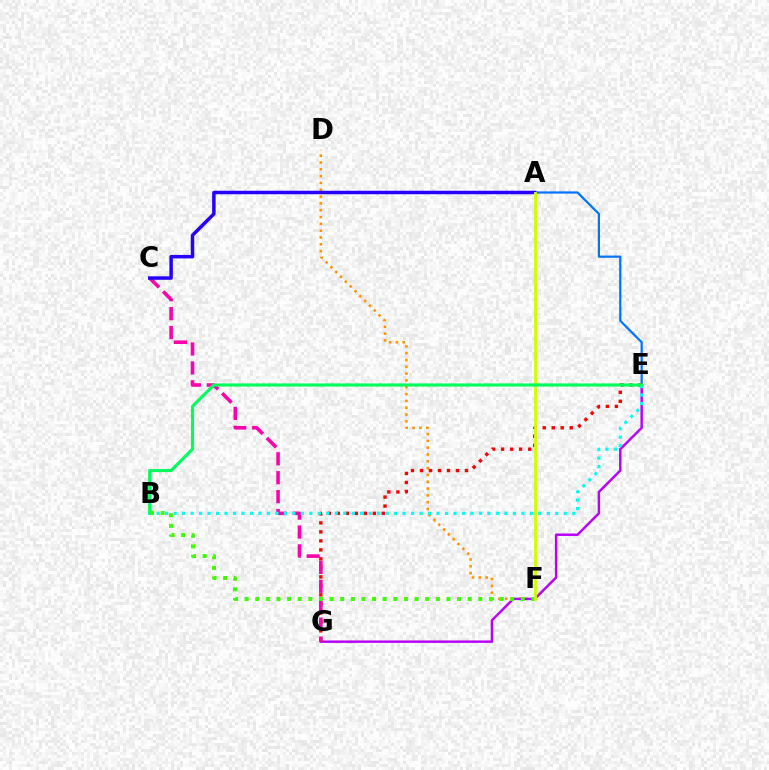{('D', 'F'): [{'color': '#ff9400', 'line_style': 'dotted', 'thickness': 1.85}], ('E', 'G'): [{'color': '#b900ff', 'line_style': 'solid', 'thickness': 1.77}, {'color': '#ff0000', 'line_style': 'dotted', 'thickness': 2.45}], ('A', 'E'): [{'color': '#0074ff', 'line_style': 'solid', 'thickness': 1.6}], ('C', 'G'): [{'color': '#ff00ac', 'line_style': 'dashed', 'thickness': 2.57}], ('A', 'C'): [{'color': '#2500ff', 'line_style': 'solid', 'thickness': 2.5}], ('B', 'F'): [{'color': '#3dff00', 'line_style': 'dotted', 'thickness': 2.89}], ('A', 'F'): [{'color': '#d1ff00', 'line_style': 'solid', 'thickness': 2.06}], ('B', 'E'): [{'color': '#00fff6', 'line_style': 'dotted', 'thickness': 2.3}, {'color': '#00ff5c', 'line_style': 'solid', 'thickness': 2.27}]}